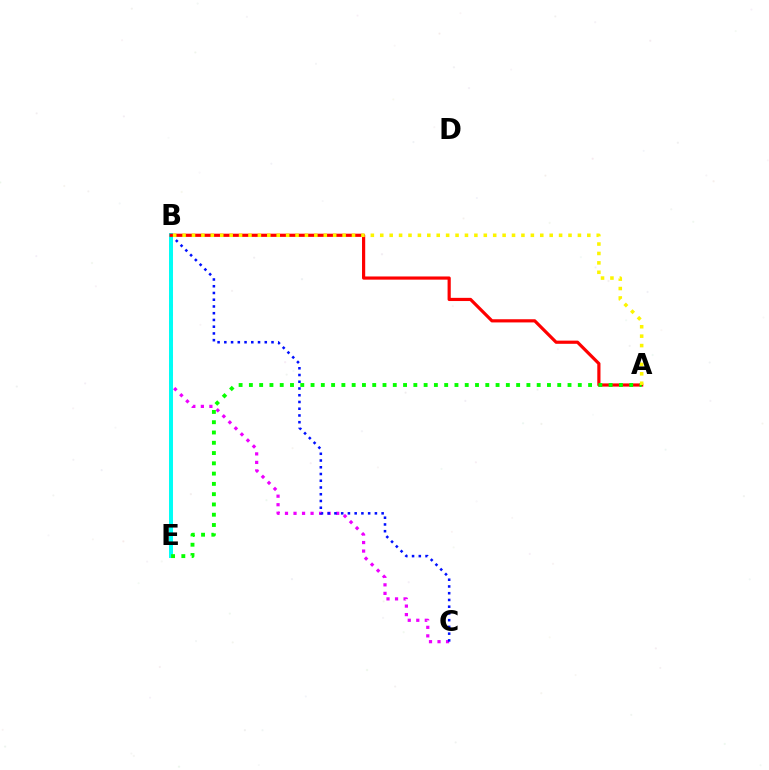{('B', 'C'): [{'color': '#ee00ff', 'line_style': 'dotted', 'thickness': 2.32}, {'color': '#0010ff', 'line_style': 'dotted', 'thickness': 1.83}], ('B', 'E'): [{'color': '#00fff6', 'line_style': 'solid', 'thickness': 2.85}], ('A', 'B'): [{'color': '#ff0000', 'line_style': 'solid', 'thickness': 2.29}, {'color': '#fcf500', 'line_style': 'dotted', 'thickness': 2.56}], ('A', 'E'): [{'color': '#08ff00', 'line_style': 'dotted', 'thickness': 2.79}]}